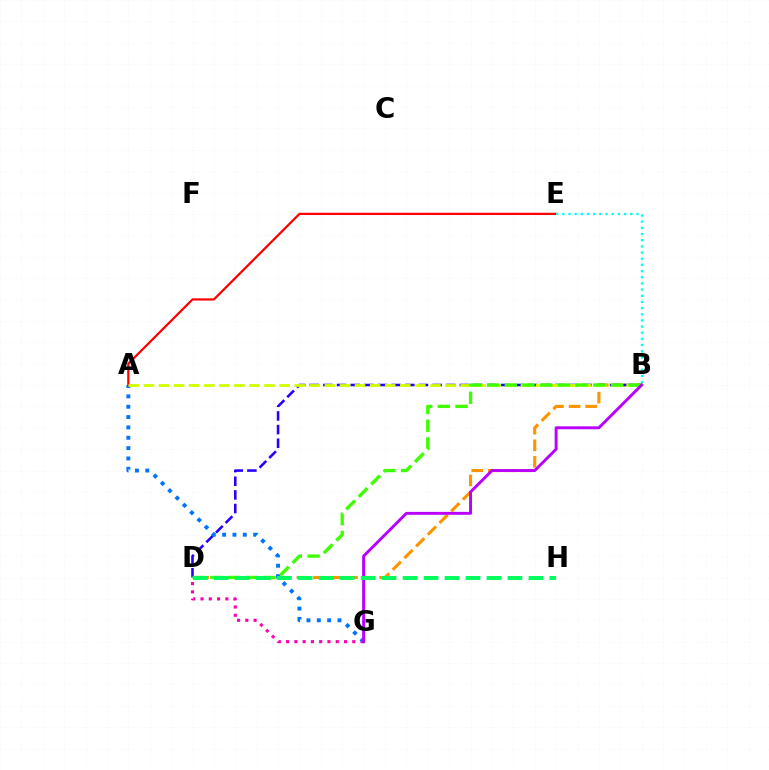{('D', 'G'): [{'color': '#ff00ac', 'line_style': 'dotted', 'thickness': 2.25}], ('B', 'D'): [{'color': '#ff9400', 'line_style': 'dashed', 'thickness': 2.25}, {'color': '#2500ff', 'line_style': 'dashed', 'thickness': 1.85}, {'color': '#3dff00', 'line_style': 'dashed', 'thickness': 2.4}], ('A', 'G'): [{'color': '#0074ff', 'line_style': 'dotted', 'thickness': 2.81}], ('A', 'E'): [{'color': '#ff0000', 'line_style': 'solid', 'thickness': 1.61}], ('A', 'B'): [{'color': '#d1ff00', 'line_style': 'dashed', 'thickness': 2.05}], ('B', 'E'): [{'color': '#00fff6', 'line_style': 'dotted', 'thickness': 1.68}], ('B', 'G'): [{'color': '#b900ff', 'line_style': 'solid', 'thickness': 2.1}], ('D', 'H'): [{'color': '#00ff5c', 'line_style': 'dashed', 'thickness': 2.85}]}